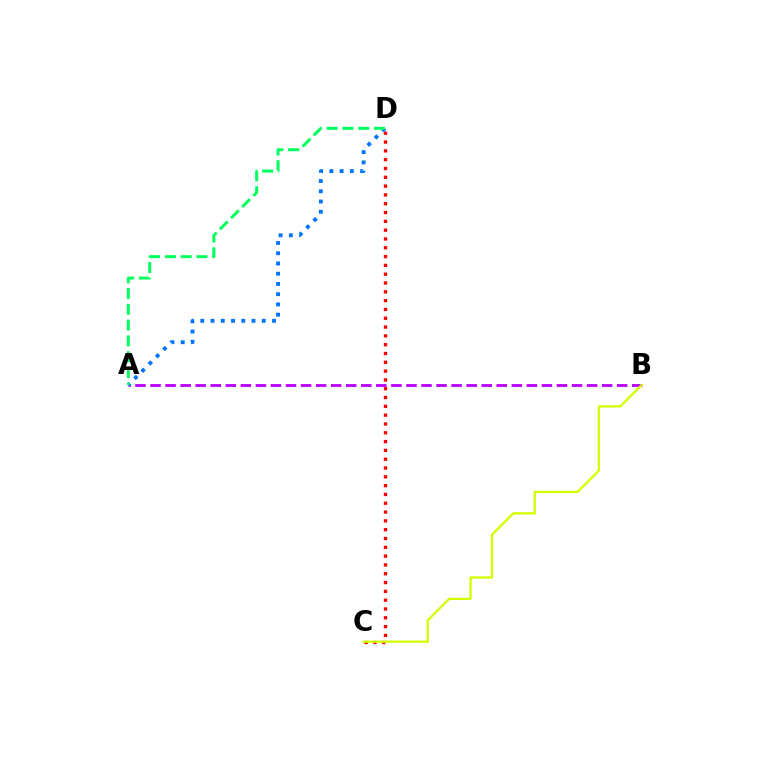{('A', 'B'): [{'color': '#b900ff', 'line_style': 'dashed', 'thickness': 2.04}], ('C', 'D'): [{'color': '#ff0000', 'line_style': 'dotted', 'thickness': 2.39}], ('A', 'D'): [{'color': '#0074ff', 'line_style': 'dotted', 'thickness': 2.78}, {'color': '#00ff5c', 'line_style': 'dashed', 'thickness': 2.14}], ('B', 'C'): [{'color': '#d1ff00', 'line_style': 'solid', 'thickness': 1.64}]}